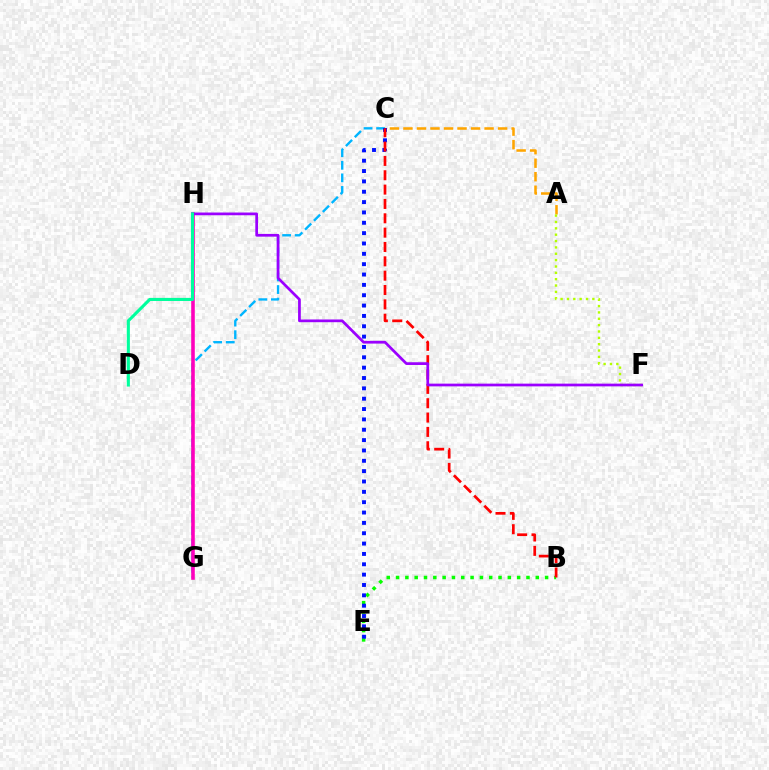{('B', 'E'): [{'color': '#08ff00', 'line_style': 'dotted', 'thickness': 2.53}], ('C', 'G'): [{'color': '#00b5ff', 'line_style': 'dashed', 'thickness': 1.71}], ('G', 'H'): [{'color': '#ff00bd', 'line_style': 'solid', 'thickness': 2.58}], ('A', 'C'): [{'color': '#ffa500', 'line_style': 'dashed', 'thickness': 1.84}], ('C', 'E'): [{'color': '#0010ff', 'line_style': 'dotted', 'thickness': 2.81}], ('A', 'F'): [{'color': '#b3ff00', 'line_style': 'dotted', 'thickness': 1.73}], ('B', 'C'): [{'color': '#ff0000', 'line_style': 'dashed', 'thickness': 1.95}], ('F', 'H'): [{'color': '#9b00ff', 'line_style': 'solid', 'thickness': 1.97}], ('D', 'H'): [{'color': '#00ff9d', 'line_style': 'solid', 'thickness': 2.23}]}